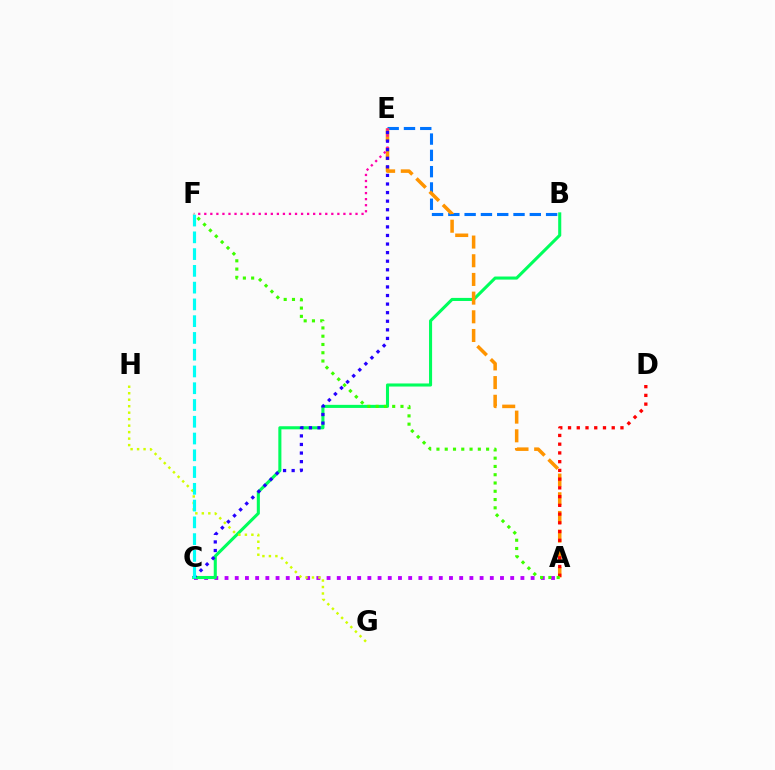{('A', 'C'): [{'color': '#b900ff', 'line_style': 'dotted', 'thickness': 2.77}], ('B', 'E'): [{'color': '#0074ff', 'line_style': 'dashed', 'thickness': 2.21}], ('B', 'C'): [{'color': '#00ff5c', 'line_style': 'solid', 'thickness': 2.21}], ('A', 'E'): [{'color': '#ff9400', 'line_style': 'dashed', 'thickness': 2.54}], ('E', 'F'): [{'color': '#ff00ac', 'line_style': 'dotted', 'thickness': 1.64}], ('G', 'H'): [{'color': '#d1ff00', 'line_style': 'dotted', 'thickness': 1.76}], ('A', 'D'): [{'color': '#ff0000', 'line_style': 'dotted', 'thickness': 2.37}], ('A', 'F'): [{'color': '#3dff00', 'line_style': 'dotted', 'thickness': 2.25}], ('C', 'E'): [{'color': '#2500ff', 'line_style': 'dotted', 'thickness': 2.33}], ('C', 'F'): [{'color': '#00fff6', 'line_style': 'dashed', 'thickness': 2.28}]}